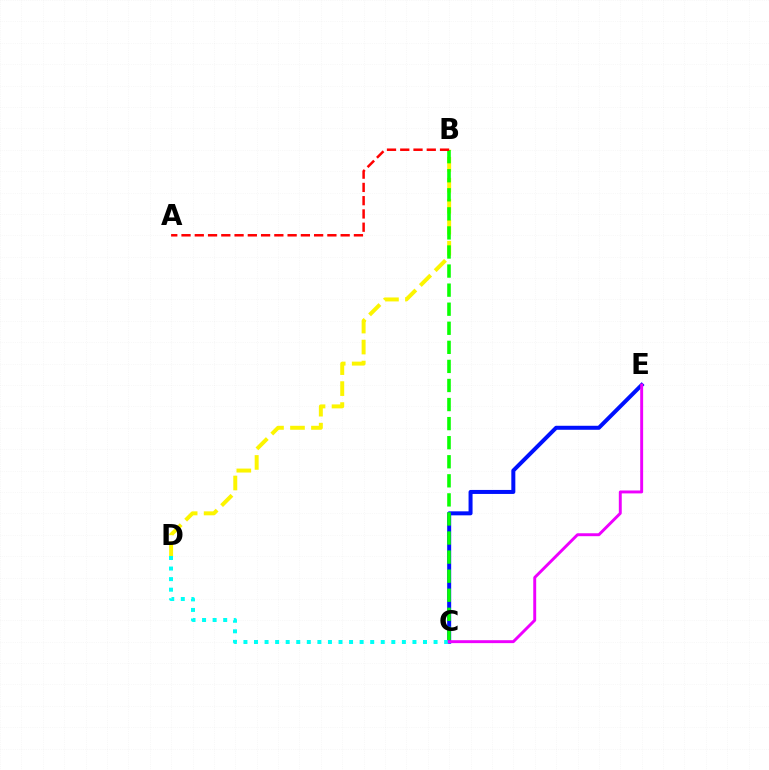{('C', 'E'): [{'color': '#0010ff', 'line_style': 'solid', 'thickness': 2.88}, {'color': '#ee00ff', 'line_style': 'solid', 'thickness': 2.11}], ('B', 'D'): [{'color': '#fcf500', 'line_style': 'dashed', 'thickness': 2.85}], ('C', 'D'): [{'color': '#00fff6', 'line_style': 'dotted', 'thickness': 2.87}], ('B', 'C'): [{'color': '#08ff00', 'line_style': 'dashed', 'thickness': 2.59}], ('A', 'B'): [{'color': '#ff0000', 'line_style': 'dashed', 'thickness': 1.8}]}